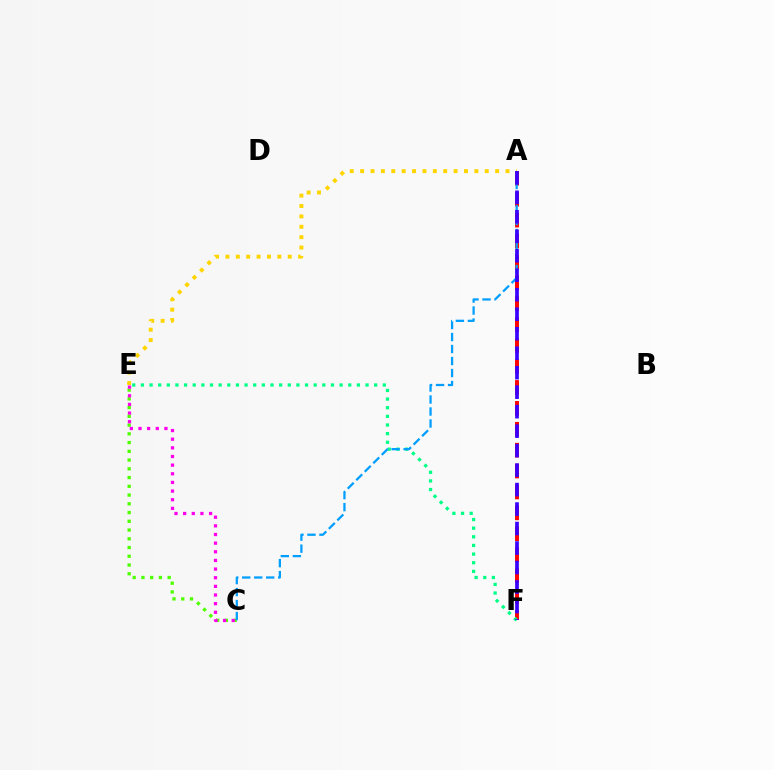{('C', 'E'): [{'color': '#4fff00', 'line_style': 'dotted', 'thickness': 2.38}, {'color': '#ff00ed', 'line_style': 'dotted', 'thickness': 2.35}], ('A', 'F'): [{'color': '#ff0000', 'line_style': 'dashed', 'thickness': 2.84}, {'color': '#3700ff', 'line_style': 'dashed', 'thickness': 2.65}], ('E', 'F'): [{'color': '#00ff86', 'line_style': 'dotted', 'thickness': 2.35}], ('A', 'E'): [{'color': '#ffd500', 'line_style': 'dotted', 'thickness': 2.82}], ('A', 'C'): [{'color': '#009eff', 'line_style': 'dashed', 'thickness': 1.63}]}